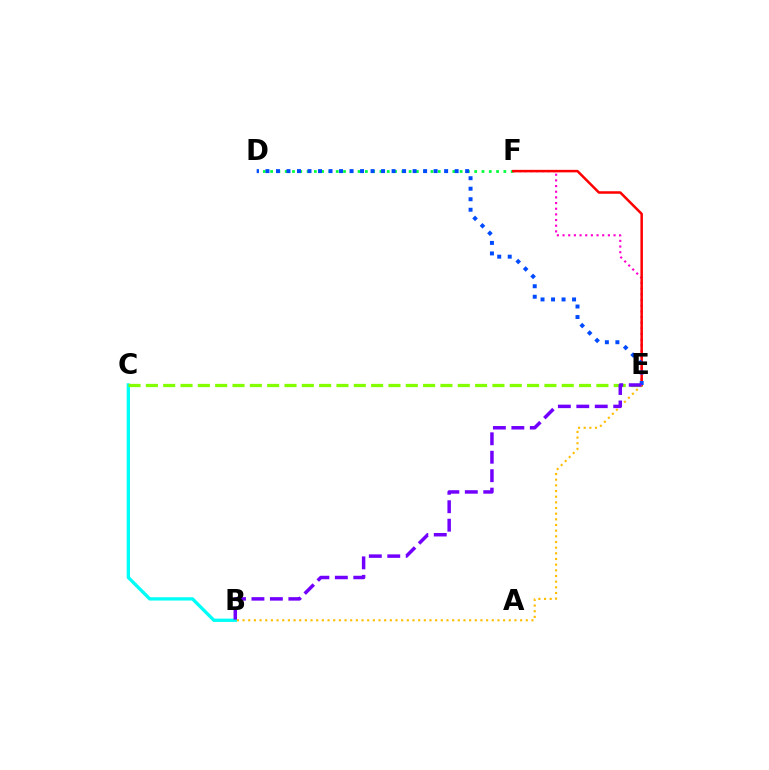{('B', 'C'): [{'color': '#00fff6', 'line_style': 'solid', 'thickness': 2.38}], ('C', 'E'): [{'color': '#84ff00', 'line_style': 'dashed', 'thickness': 2.35}], ('E', 'F'): [{'color': '#ff00cf', 'line_style': 'dotted', 'thickness': 1.54}, {'color': '#ff0000', 'line_style': 'solid', 'thickness': 1.81}], ('D', 'F'): [{'color': '#00ff39', 'line_style': 'dotted', 'thickness': 1.98}], ('D', 'E'): [{'color': '#004bff', 'line_style': 'dotted', 'thickness': 2.86}], ('B', 'E'): [{'color': '#ffbd00', 'line_style': 'dotted', 'thickness': 1.54}, {'color': '#7200ff', 'line_style': 'dashed', 'thickness': 2.51}]}